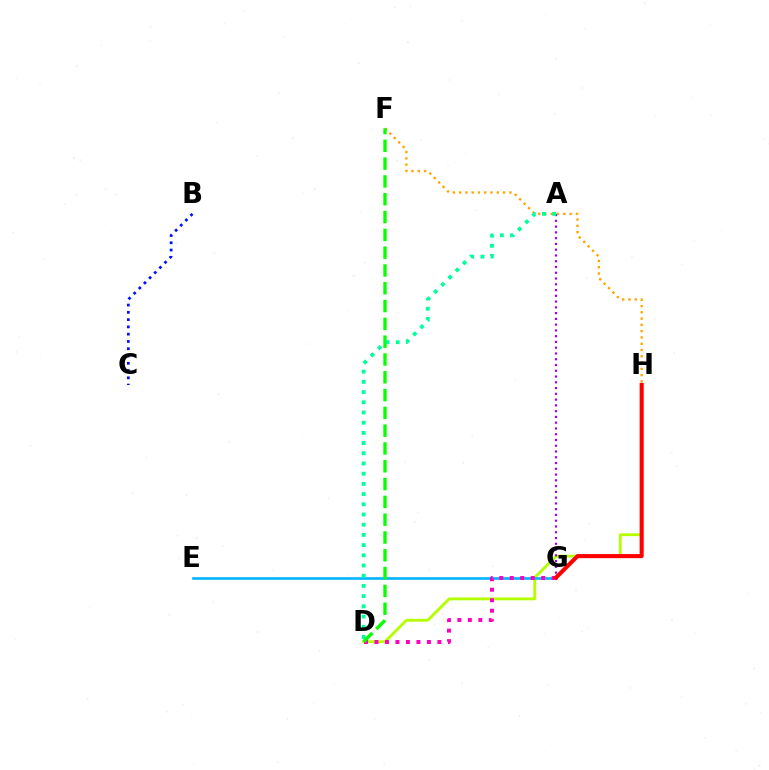{('D', 'H'): [{'color': '#b3ff00', 'line_style': 'solid', 'thickness': 2.04}], ('E', 'G'): [{'color': '#00b5ff', 'line_style': 'solid', 'thickness': 1.9}], ('F', 'H'): [{'color': '#ffa500', 'line_style': 'dotted', 'thickness': 1.71}], ('D', 'G'): [{'color': '#ff00bd', 'line_style': 'dotted', 'thickness': 2.85}], ('A', 'G'): [{'color': '#9b00ff', 'line_style': 'dotted', 'thickness': 1.57}], ('B', 'C'): [{'color': '#0010ff', 'line_style': 'dotted', 'thickness': 1.98}], ('G', 'H'): [{'color': '#ff0000', 'line_style': 'solid', 'thickness': 2.94}], ('D', 'F'): [{'color': '#08ff00', 'line_style': 'dashed', 'thickness': 2.42}], ('A', 'D'): [{'color': '#00ff9d', 'line_style': 'dotted', 'thickness': 2.77}]}